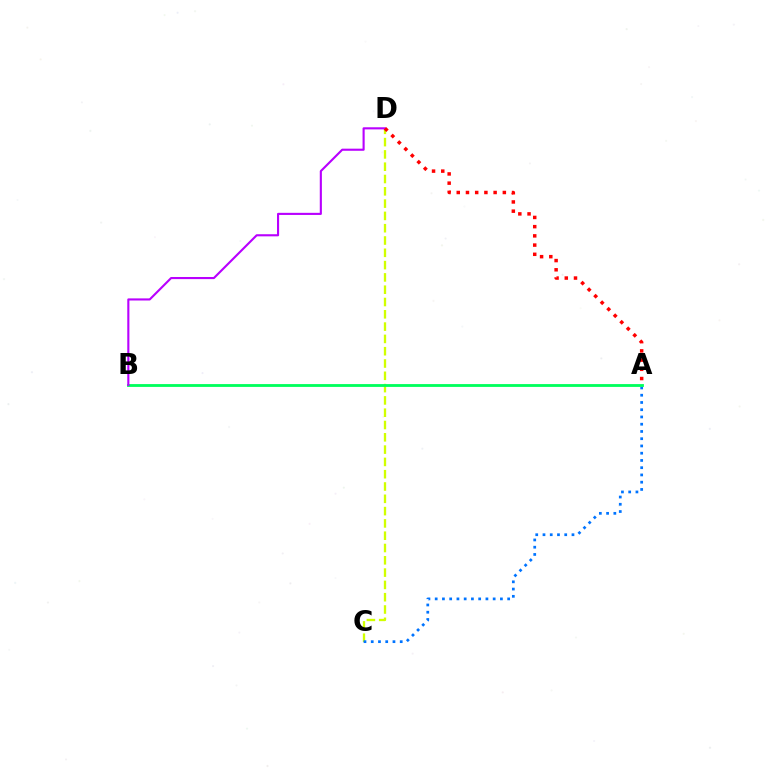{('C', 'D'): [{'color': '#d1ff00', 'line_style': 'dashed', 'thickness': 1.67}], ('A', 'C'): [{'color': '#0074ff', 'line_style': 'dotted', 'thickness': 1.97}], ('A', 'B'): [{'color': '#00ff5c', 'line_style': 'solid', 'thickness': 2.03}], ('B', 'D'): [{'color': '#b900ff', 'line_style': 'solid', 'thickness': 1.52}], ('A', 'D'): [{'color': '#ff0000', 'line_style': 'dotted', 'thickness': 2.5}]}